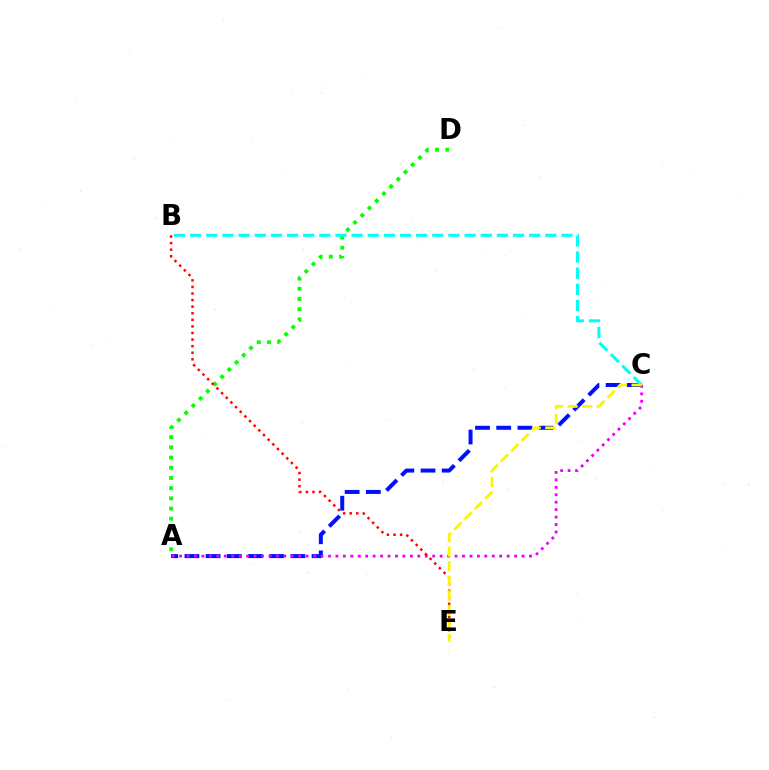{('A', 'D'): [{'color': '#08ff00', 'line_style': 'dotted', 'thickness': 2.77}], ('A', 'C'): [{'color': '#0010ff', 'line_style': 'dashed', 'thickness': 2.88}, {'color': '#ee00ff', 'line_style': 'dotted', 'thickness': 2.02}], ('B', 'C'): [{'color': '#00fff6', 'line_style': 'dashed', 'thickness': 2.19}], ('B', 'E'): [{'color': '#ff0000', 'line_style': 'dotted', 'thickness': 1.79}], ('C', 'E'): [{'color': '#fcf500', 'line_style': 'dashed', 'thickness': 1.98}]}